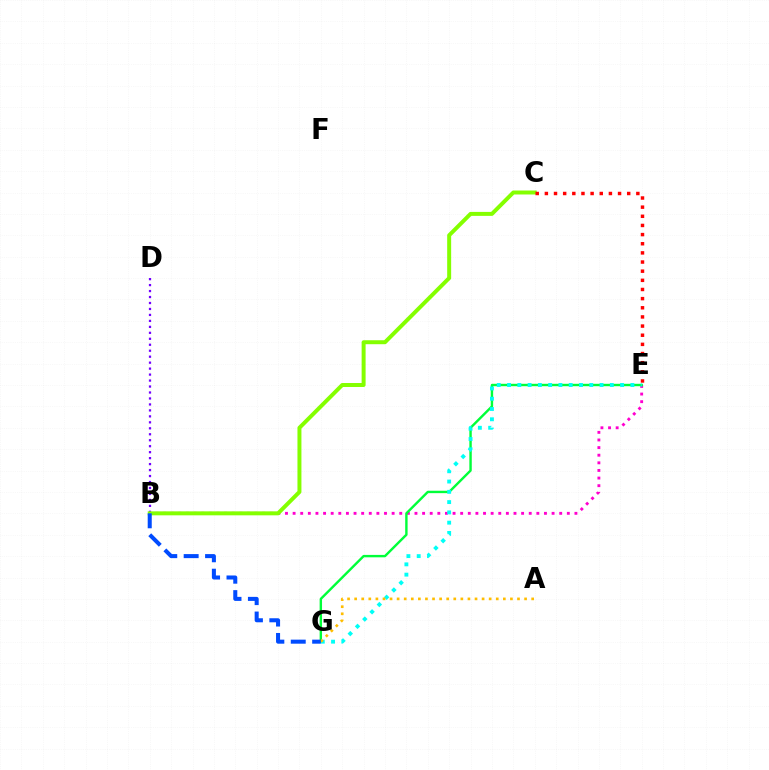{('B', 'D'): [{'color': '#7200ff', 'line_style': 'dotted', 'thickness': 1.62}], ('B', 'E'): [{'color': '#ff00cf', 'line_style': 'dotted', 'thickness': 2.07}], ('E', 'G'): [{'color': '#00ff39', 'line_style': 'solid', 'thickness': 1.73}, {'color': '#00fff6', 'line_style': 'dotted', 'thickness': 2.79}], ('A', 'G'): [{'color': '#ffbd00', 'line_style': 'dotted', 'thickness': 1.92}], ('B', 'C'): [{'color': '#84ff00', 'line_style': 'solid', 'thickness': 2.86}], ('B', 'G'): [{'color': '#004bff', 'line_style': 'dashed', 'thickness': 2.91}], ('C', 'E'): [{'color': '#ff0000', 'line_style': 'dotted', 'thickness': 2.49}]}